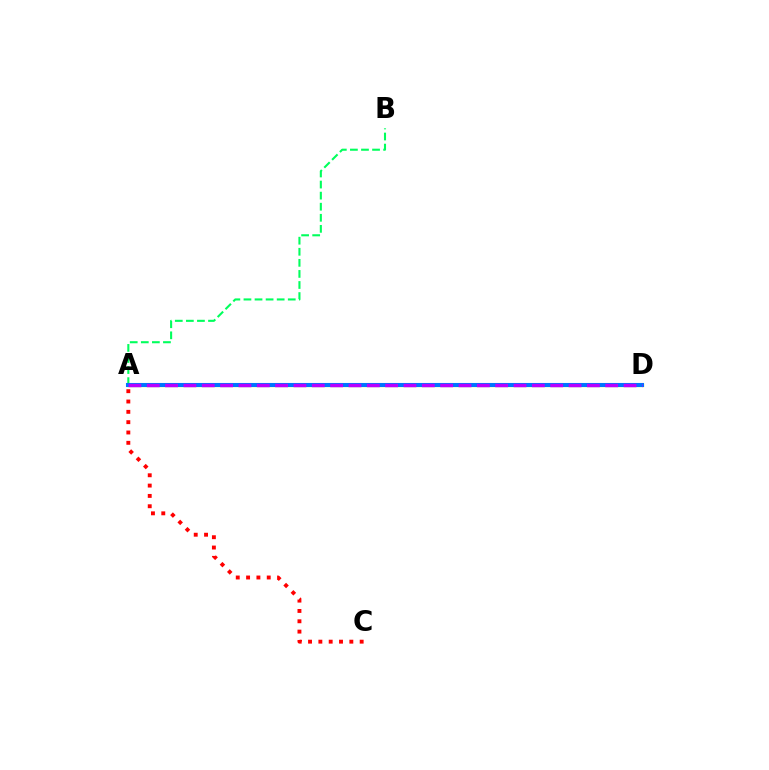{('A', 'B'): [{'color': '#00ff5c', 'line_style': 'dashed', 'thickness': 1.5}], ('A', 'C'): [{'color': '#ff0000', 'line_style': 'dotted', 'thickness': 2.81}], ('A', 'D'): [{'color': '#d1ff00', 'line_style': 'solid', 'thickness': 2.34}, {'color': '#0074ff', 'line_style': 'solid', 'thickness': 2.93}, {'color': '#b900ff', 'line_style': 'dashed', 'thickness': 2.49}]}